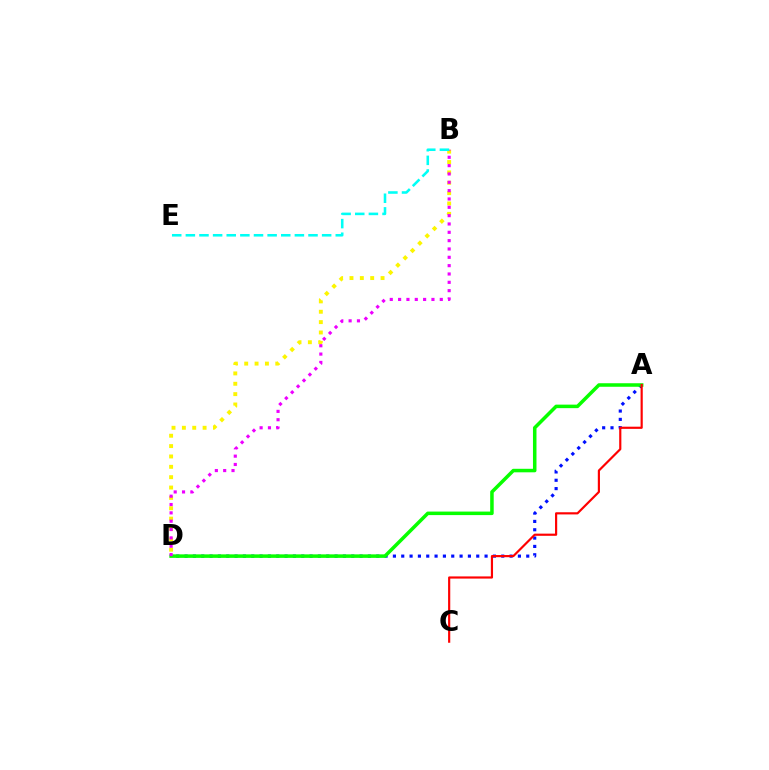{('A', 'D'): [{'color': '#0010ff', 'line_style': 'dotted', 'thickness': 2.26}, {'color': '#08ff00', 'line_style': 'solid', 'thickness': 2.54}], ('B', 'D'): [{'color': '#fcf500', 'line_style': 'dotted', 'thickness': 2.81}, {'color': '#ee00ff', 'line_style': 'dotted', 'thickness': 2.26}], ('B', 'E'): [{'color': '#00fff6', 'line_style': 'dashed', 'thickness': 1.85}], ('A', 'C'): [{'color': '#ff0000', 'line_style': 'solid', 'thickness': 1.56}]}